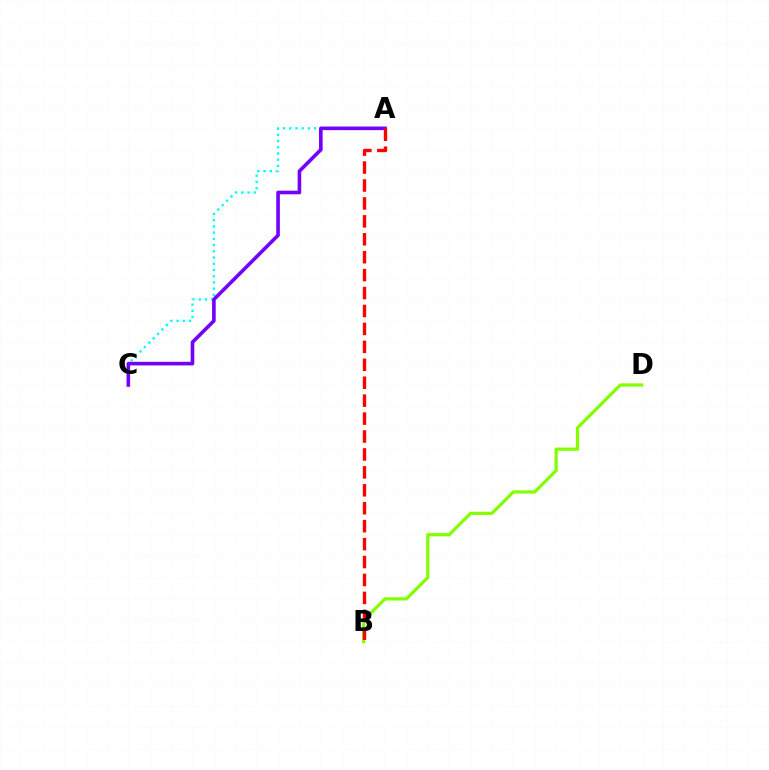{('A', 'C'): [{'color': '#00fff6', 'line_style': 'dotted', 'thickness': 1.69}, {'color': '#7200ff', 'line_style': 'solid', 'thickness': 2.59}], ('B', 'D'): [{'color': '#84ff00', 'line_style': 'solid', 'thickness': 2.32}], ('A', 'B'): [{'color': '#ff0000', 'line_style': 'dashed', 'thickness': 2.44}]}